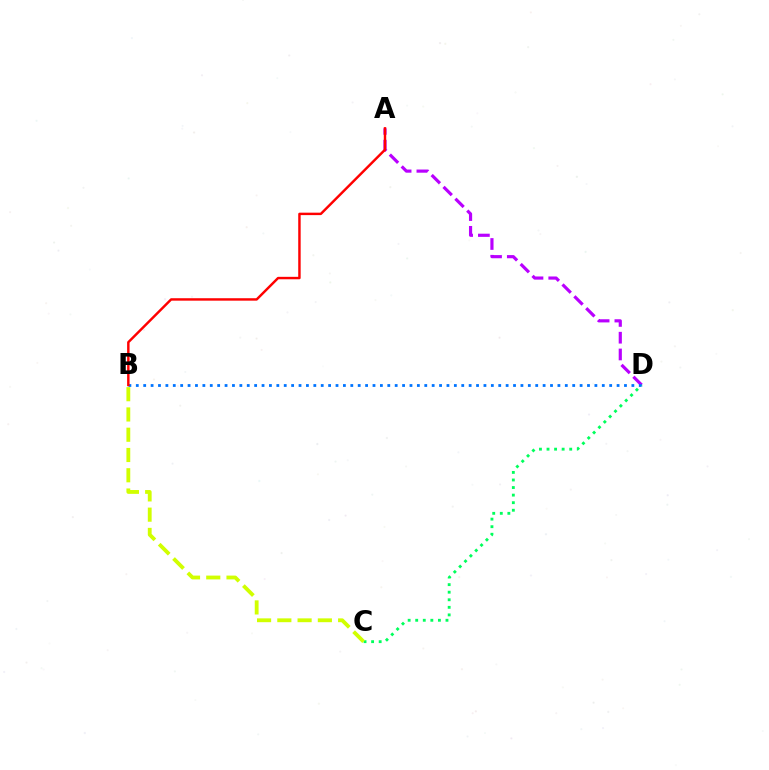{('A', 'D'): [{'color': '#b900ff', 'line_style': 'dashed', 'thickness': 2.28}], ('C', 'D'): [{'color': '#00ff5c', 'line_style': 'dotted', 'thickness': 2.06}], ('B', 'D'): [{'color': '#0074ff', 'line_style': 'dotted', 'thickness': 2.01}], ('B', 'C'): [{'color': '#d1ff00', 'line_style': 'dashed', 'thickness': 2.75}], ('A', 'B'): [{'color': '#ff0000', 'line_style': 'solid', 'thickness': 1.76}]}